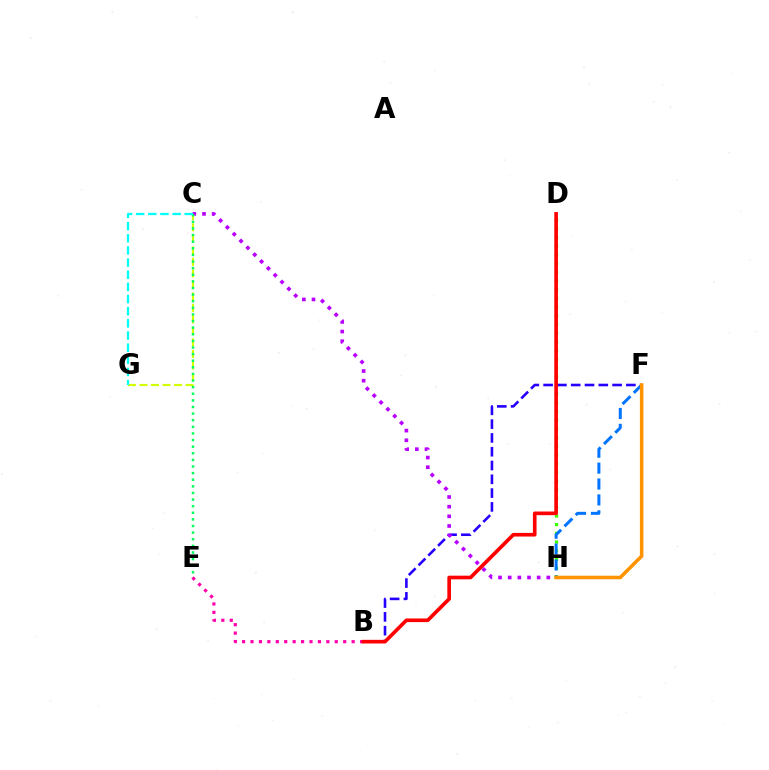{('D', 'H'): [{'color': '#3dff00', 'line_style': 'dotted', 'thickness': 2.36}], ('F', 'H'): [{'color': '#0074ff', 'line_style': 'dashed', 'thickness': 2.16}, {'color': '#ff9400', 'line_style': 'solid', 'thickness': 2.56}], ('B', 'F'): [{'color': '#2500ff', 'line_style': 'dashed', 'thickness': 1.87}], ('C', 'H'): [{'color': '#b900ff', 'line_style': 'dotted', 'thickness': 2.63}], ('C', 'G'): [{'color': '#d1ff00', 'line_style': 'dashed', 'thickness': 1.56}, {'color': '#00fff6', 'line_style': 'dashed', 'thickness': 1.65}], ('C', 'E'): [{'color': '#00ff5c', 'line_style': 'dotted', 'thickness': 1.8}], ('B', 'E'): [{'color': '#ff00ac', 'line_style': 'dotted', 'thickness': 2.29}], ('B', 'D'): [{'color': '#ff0000', 'line_style': 'solid', 'thickness': 2.63}]}